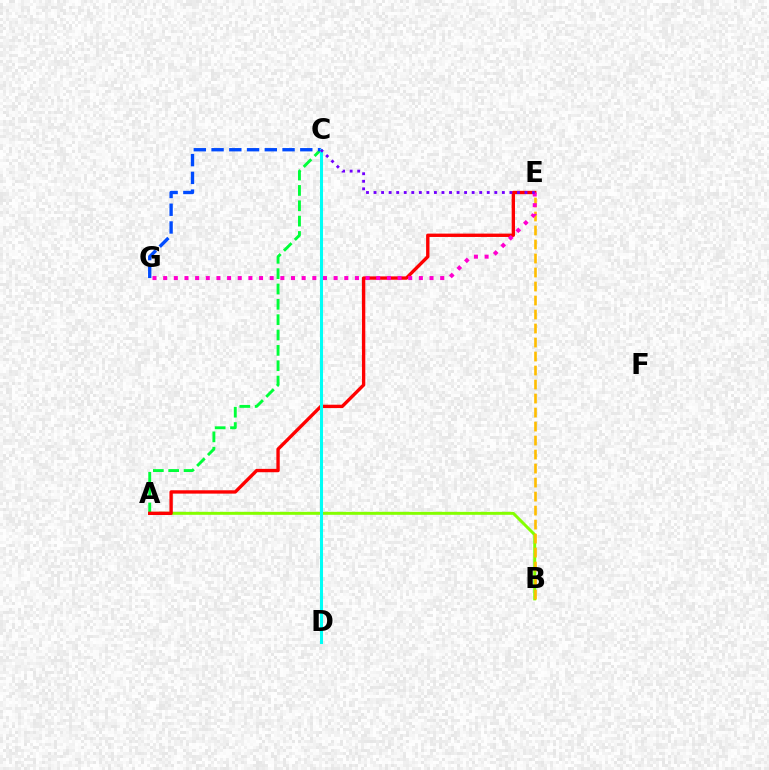{('A', 'B'): [{'color': '#84ff00', 'line_style': 'solid', 'thickness': 2.13}], ('A', 'C'): [{'color': '#00ff39', 'line_style': 'dashed', 'thickness': 2.08}], ('A', 'E'): [{'color': '#ff0000', 'line_style': 'solid', 'thickness': 2.42}], ('C', 'G'): [{'color': '#004bff', 'line_style': 'dashed', 'thickness': 2.41}], ('B', 'E'): [{'color': '#ffbd00', 'line_style': 'dashed', 'thickness': 1.9}], ('E', 'G'): [{'color': '#ff00cf', 'line_style': 'dotted', 'thickness': 2.89}], ('C', 'D'): [{'color': '#00fff6', 'line_style': 'solid', 'thickness': 2.19}], ('C', 'E'): [{'color': '#7200ff', 'line_style': 'dotted', 'thickness': 2.05}]}